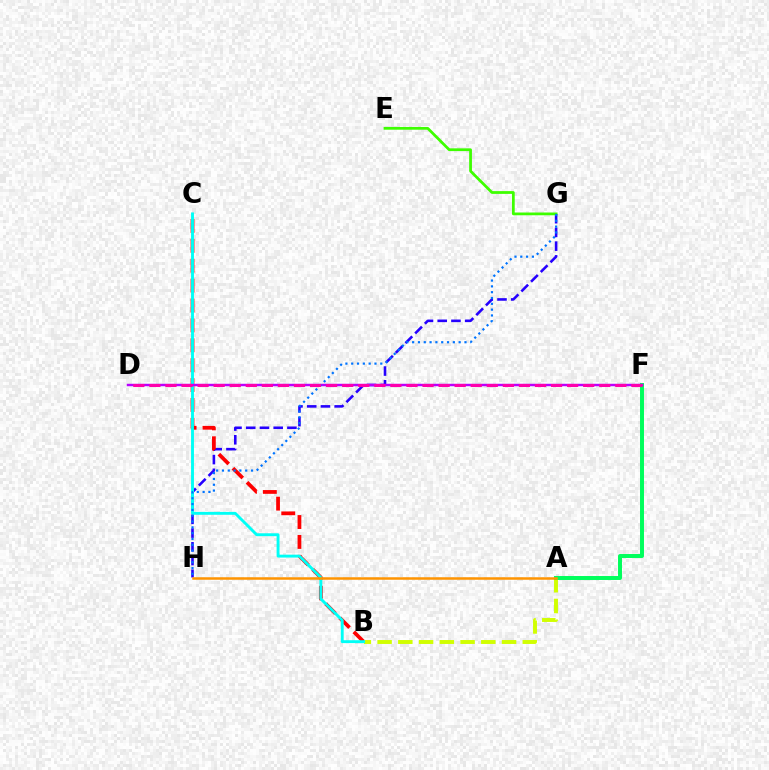{('G', 'H'): [{'color': '#2500ff', 'line_style': 'dashed', 'thickness': 1.86}, {'color': '#0074ff', 'line_style': 'dotted', 'thickness': 1.58}], ('B', 'C'): [{'color': '#ff0000', 'line_style': 'dashed', 'thickness': 2.7}, {'color': '#00fff6', 'line_style': 'solid', 'thickness': 2.08}], ('A', 'B'): [{'color': '#d1ff00', 'line_style': 'dashed', 'thickness': 2.82}], ('E', 'G'): [{'color': '#3dff00', 'line_style': 'solid', 'thickness': 1.99}], ('A', 'F'): [{'color': '#00ff5c', 'line_style': 'solid', 'thickness': 2.85}], ('D', 'F'): [{'color': '#b900ff', 'line_style': 'solid', 'thickness': 1.76}, {'color': '#ff00ac', 'line_style': 'dashed', 'thickness': 2.18}], ('A', 'H'): [{'color': '#ff9400', 'line_style': 'solid', 'thickness': 1.8}]}